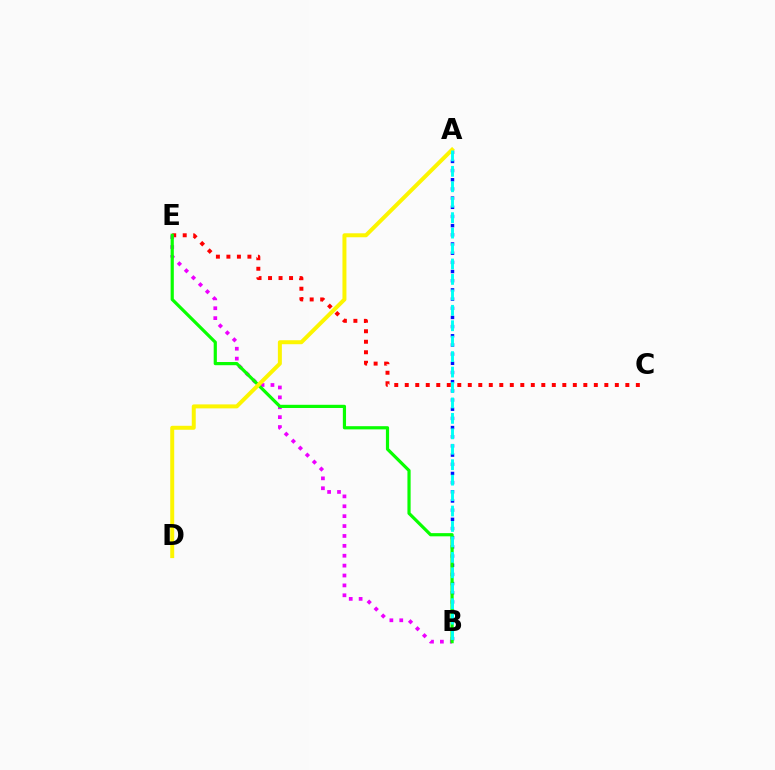{('A', 'B'): [{'color': '#0010ff', 'line_style': 'dotted', 'thickness': 2.49}, {'color': '#00fff6', 'line_style': 'dashed', 'thickness': 2.1}], ('C', 'E'): [{'color': '#ff0000', 'line_style': 'dotted', 'thickness': 2.85}], ('B', 'E'): [{'color': '#ee00ff', 'line_style': 'dotted', 'thickness': 2.69}, {'color': '#08ff00', 'line_style': 'solid', 'thickness': 2.3}], ('A', 'D'): [{'color': '#fcf500', 'line_style': 'solid', 'thickness': 2.86}]}